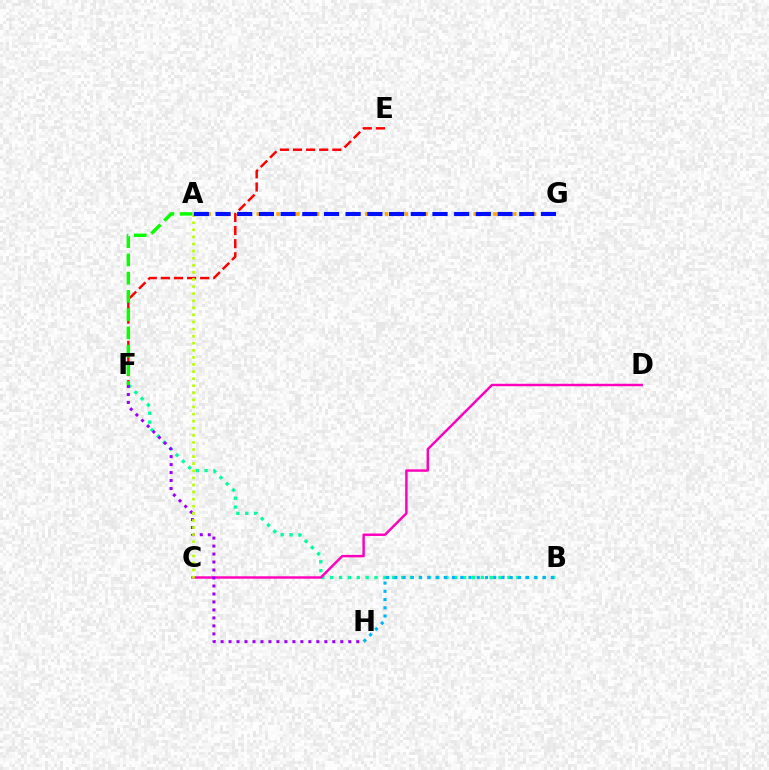{('A', 'G'): [{'color': '#ffa500', 'line_style': 'dotted', 'thickness': 2.68}, {'color': '#0010ff', 'line_style': 'dashed', 'thickness': 2.95}], ('B', 'F'): [{'color': '#00ff9d', 'line_style': 'dotted', 'thickness': 2.41}], ('C', 'D'): [{'color': '#ff00bd', 'line_style': 'solid', 'thickness': 1.76}], ('F', 'H'): [{'color': '#9b00ff', 'line_style': 'dotted', 'thickness': 2.17}], ('E', 'F'): [{'color': '#ff0000', 'line_style': 'dashed', 'thickness': 1.78}], ('B', 'H'): [{'color': '#00b5ff', 'line_style': 'dotted', 'thickness': 2.24}], ('A', 'F'): [{'color': '#08ff00', 'line_style': 'dashed', 'thickness': 2.48}], ('A', 'C'): [{'color': '#b3ff00', 'line_style': 'dotted', 'thickness': 1.93}]}